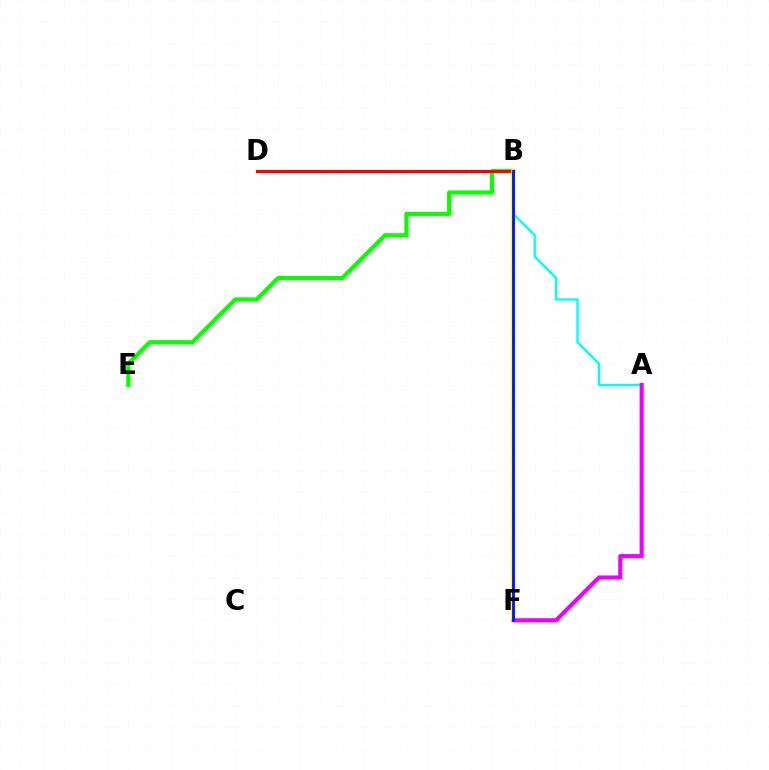{('A', 'B'): [{'color': '#00fff6', 'line_style': 'solid', 'thickness': 1.7}], ('B', 'E'): [{'color': '#08ff00', 'line_style': 'solid', 'thickness': 3.0}], ('A', 'F'): [{'color': '#ee00ff', 'line_style': 'solid', 'thickness': 2.95}], ('B', 'D'): [{'color': '#ff0000', 'line_style': 'solid', 'thickness': 2.2}], ('B', 'F'): [{'color': '#fcf500', 'line_style': 'solid', 'thickness': 2.55}, {'color': '#0010ff', 'line_style': 'solid', 'thickness': 2.02}]}